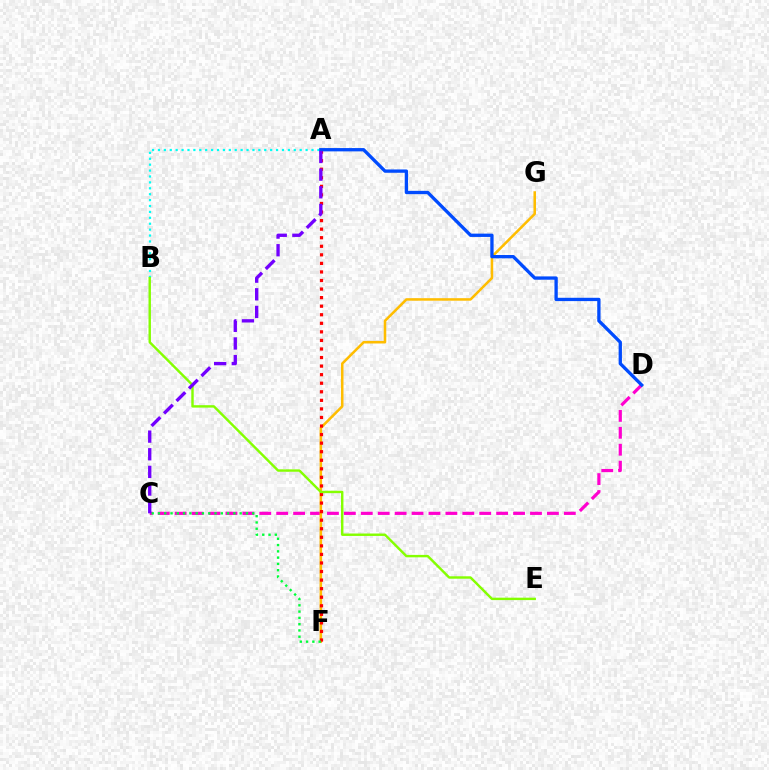{('C', 'D'): [{'color': '#ff00cf', 'line_style': 'dashed', 'thickness': 2.3}], ('F', 'G'): [{'color': '#ffbd00', 'line_style': 'solid', 'thickness': 1.82}], ('A', 'B'): [{'color': '#00fff6', 'line_style': 'dotted', 'thickness': 1.6}], ('A', 'F'): [{'color': '#ff0000', 'line_style': 'dotted', 'thickness': 2.33}], ('A', 'D'): [{'color': '#004bff', 'line_style': 'solid', 'thickness': 2.38}], ('C', 'F'): [{'color': '#00ff39', 'line_style': 'dotted', 'thickness': 1.71}], ('B', 'E'): [{'color': '#84ff00', 'line_style': 'solid', 'thickness': 1.74}], ('A', 'C'): [{'color': '#7200ff', 'line_style': 'dashed', 'thickness': 2.4}]}